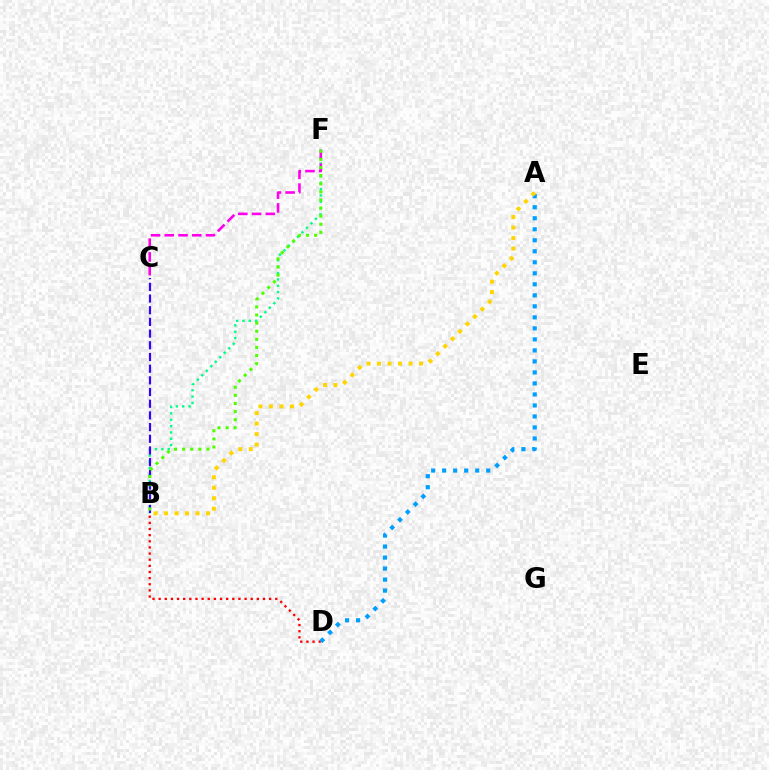{('B', 'F'): [{'color': '#00ff86', 'line_style': 'dotted', 'thickness': 1.73}, {'color': '#4fff00', 'line_style': 'dotted', 'thickness': 2.2}], ('B', 'C'): [{'color': '#3700ff', 'line_style': 'dashed', 'thickness': 1.59}], ('B', 'D'): [{'color': '#ff0000', 'line_style': 'dotted', 'thickness': 1.67}], ('A', 'D'): [{'color': '#009eff', 'line_style': 'dotted', 'thickness': 2.99}], ('A', 'B'): [{'color': '#ffd500', 'line_style': 'dotted', 'thickness': 2.85}], ('C', 'F'): [{'color': '#ff00ed', 'line_style': 'dashed', 'thickness': 1.87}]}